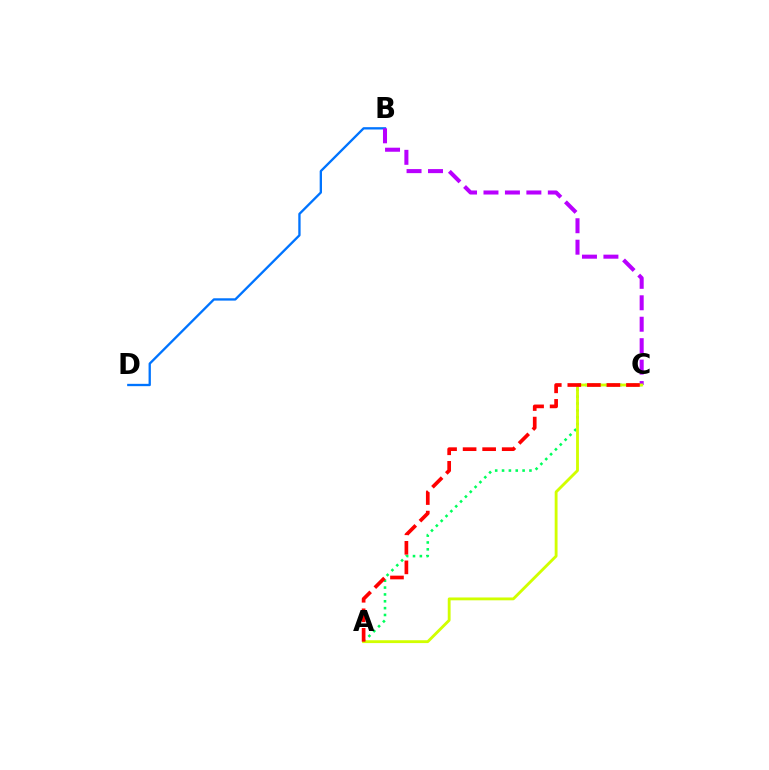{('B', 'D'): [{'color': '#0074ff', 'line_style': 'solid', 'thickness': 1.67}], ('A', 'C'): [{'color': '#00ff5c', 'line_style': 'dotted', 'thickness': 1.86}, {'color': '#d1ff00', 'line_style': 'solid', 'thickness': 2.05}, {'color': '#ff0000', 'line_style': 'dashed', 'thickness': 2.66}], ('B', 'C'): [{'color': '#b900ff', 'line_style': 'dashed', 'thickness': 2.91}]}